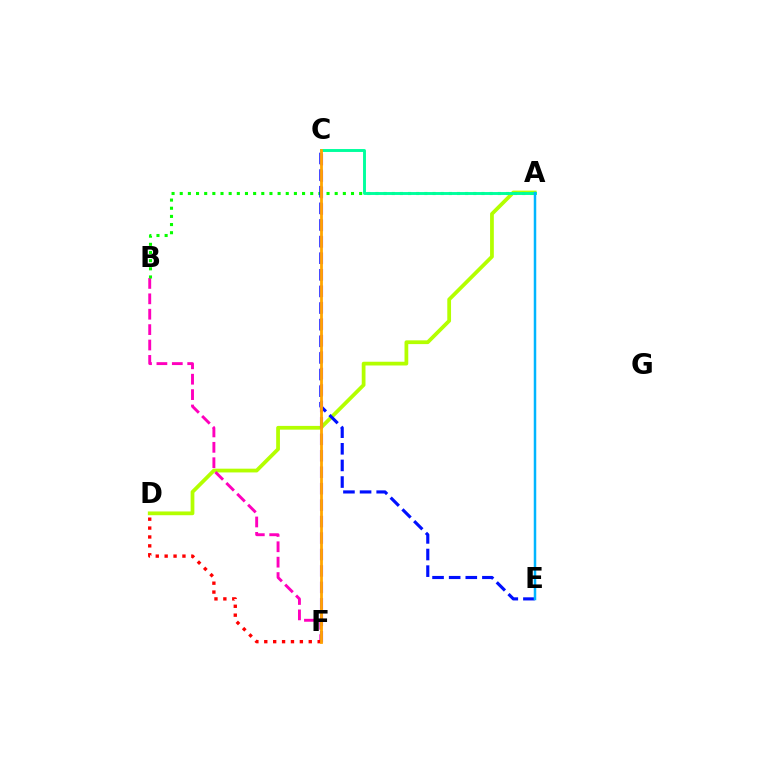{('A', 'D'): [{'color': '#b3ff00', 'line_style': 'solid', 'thickness': 2.7}], ('B', 'F'): [{'color': '#ff00bd', 'line_style': 'dashed', 'thickness': 2.09}], ('A', 'B'): [{'color': '#08ff00', 'line_style': 'dotted', 'thickness': 2.22}], ('C', 'E'): [{'color': '#0010ff', 'line_style': 'dashed', 'thickness': 2.26}], ('C', 'F'): [{'color': '#9b00ff', 'line_style': 'dashed', 'thickness': 2.24}, {'color': '#ffa500', 'line_style': 'solid', 'thickness': 2.02}], ('D', 'F'): [{'color': '#ff0000', 'line_style': 'dotted', 'thickness': 2.42}], ('A', 'C'): [{'color': '#00ff9d', 'line_style': 'solid', 'thickness': 2.1}], ('A', 'E'): [{'color': '#00b5ff', 'line_style': 'solid', 'thickness': 1.8}]}